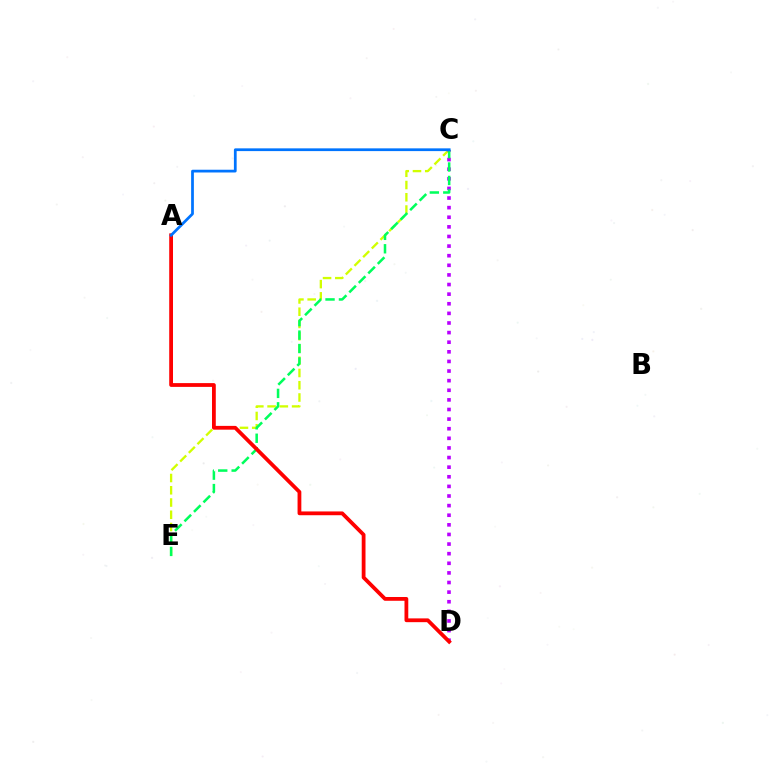{('C', 'E'): [{'color': '#d1ff00', 'line_style': 'dashed', 'thickness': 1.66}, {'color': '#00ff5c', 'line_style': 'dashed', 'thickness': 1.82}], ('C', 'D'): [{'color': '#b900ff', 'line_style': 'dotted', 'thickness': 2.61}], ('A', 'D'): [{'color': '#ff0000', 'line_style': 'solid', 'thickness': 2.72}], ('A', 'C'): [{'color': '#0074ff', 'line_style': 'solid', 'thickness': 1.98}]}